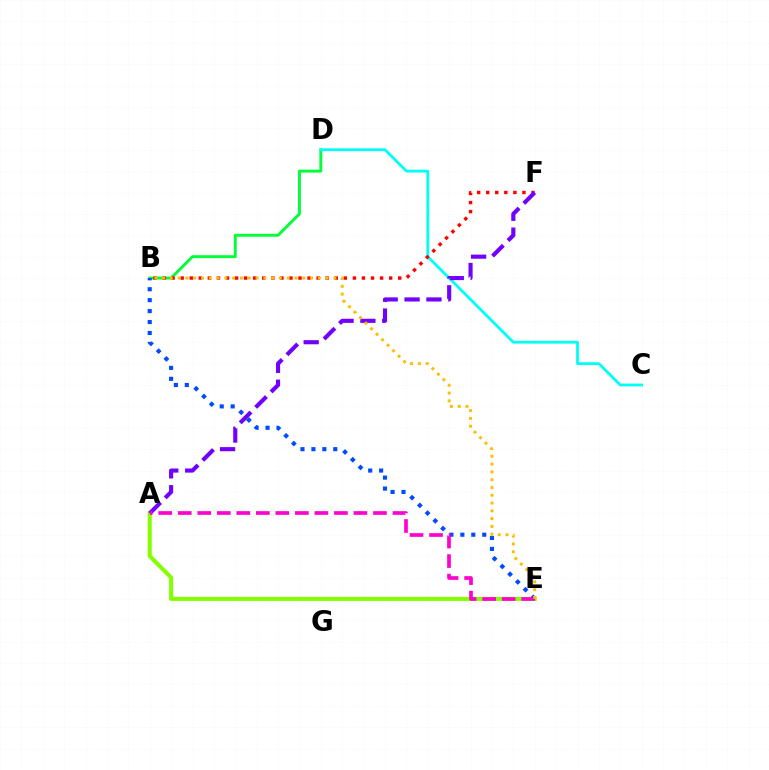{('B', 'D'): [{'color': '#00ff39', 'line_style': 'solid', 'thickness': 2.1}], ('C', 'D'): [{'color': '#00fff6', 'line_style': 'solid', 'thickness': 2.02}], ('A', 'E'): [{'color': '#84ff00', 'line_style': 'solid', 'thickness': 2.92}, {'color': '#ff00cf', 'line_style': 'dashed', 'thickness': 2.65}], ('B', 'E'): [{'color': '#004bff', 'line_style': 'dotted', 'thickness': 2.97}, {'color': '#ffbd00', 'line_style': 'dotted', 'thickness': 2.12}], ('B', 'F'): [{'color': '#ff0000', 'line_style': 'dotted', 'thickness': 2.46}], ('A', 'F'): [{'color': '#7200ff', 'line_style': 'dashed', 'thickness': 2.97}]}